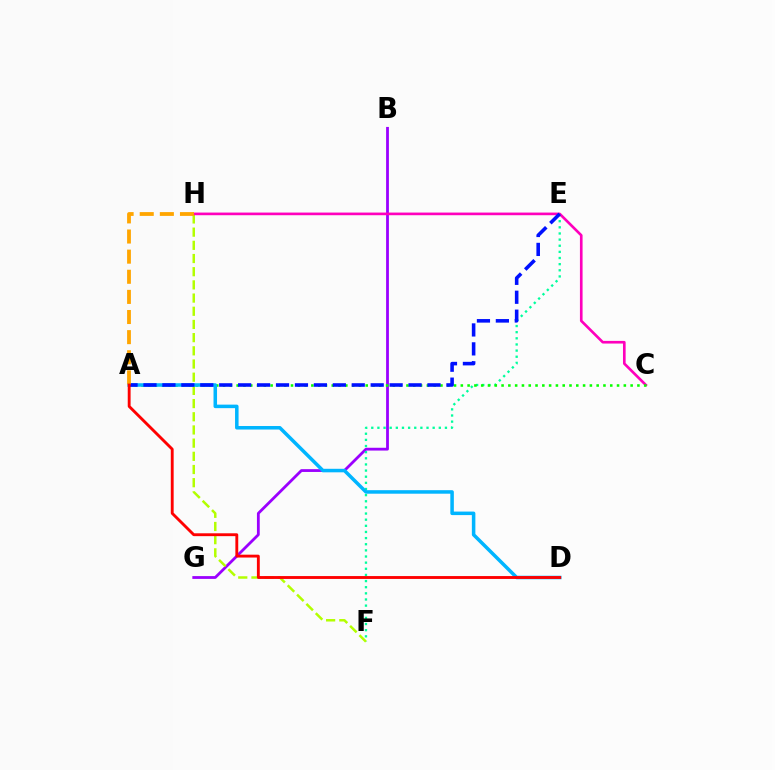{('B', 'G'): [{'color': '#9b00ff', 'line_style': 'solid', 'thickness': 2.01}], ('E', 'F'): [{'color': '#00ff9d', 'line_style': 'dotted', 'thickness': 1.67}], ('F', 'H'): [{'color': '#b3ff00', 'line_style': 'dashed', 'thickness': 1.79}], ('C', 'H'): [{'color': '#ff00bd', 'line_style': 'solid', 'thickness': 1.91}], ('A', 'C'): [{'color': '#08ff00', 'line_style': 'dotted', 'thickness': 1.85}], ('A', 'D'): [{'color': '#00b5ff', 'line_style': 'solid', 'thickness': 2.53}, {'color': '#ff0000', 'line_style': 'solid', 'thickness': 2.06}], ('A', 'E'): [{'color': '#0010ff', 'line_style': 'dashed', 'thickness': 2.57}], ('A', 'H'): [{'color': '#ffa500', 'line_style': 'dashed', 'thickness': 2.73}]}